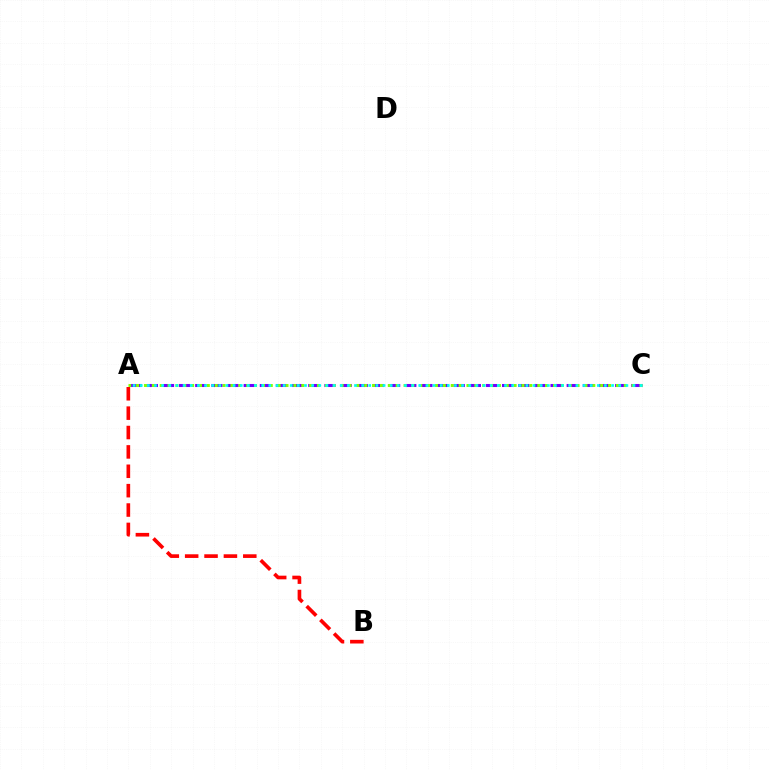{('A', 'C'): [{'color': '#7200ff', 'line_style': 'dashed', 'thickness': 2.19}, {'color': '#84ff00', 'line_style': 'dotted', 'thickness': 2.14}, {'color': '#00fff6', 'line_style': 'dotted', 'thickness': 1.94}], ('A', 'B'): [{'color': '#ff0000', 'line_style': 'dashed', 'thickness': 2.63}]}